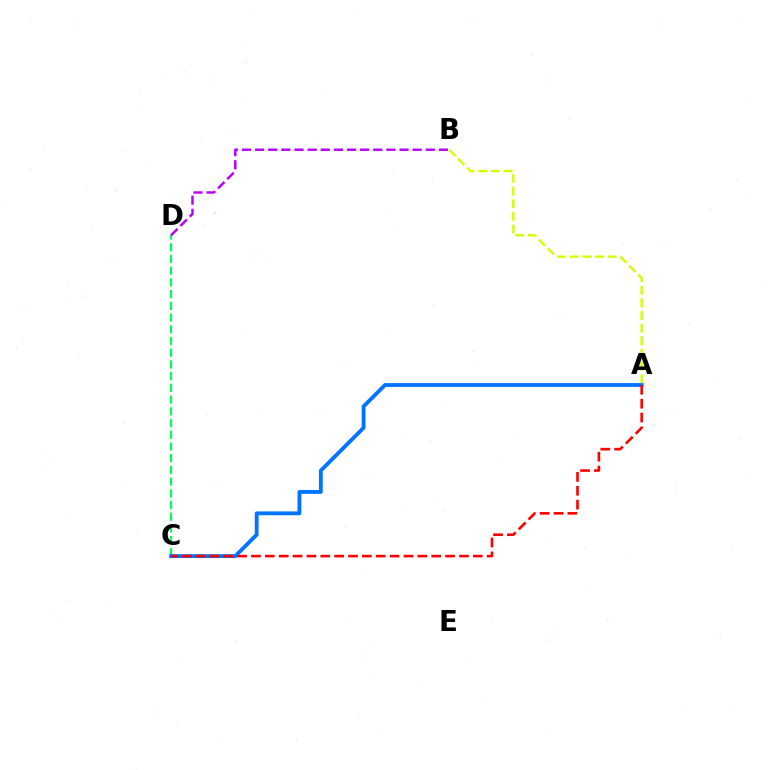{('A', 'B'): [{'color': '#d1ff00', 'line_style': 'dashed', 'thickness': 1.72}], ('C', 'D'): [{'color': '#00ff5c', 'line_style': 'dashed', 'thickness': 1.59}], ('B', 'D'): [{'color': '#b900ff', 'line_style': 'dashed', 'thickness': 1.78}], ('A', 'C'): [{'color': '#0074ff', 'line_style': 'solid', 'thickness': 2.76}, {'color': '#ff0000', 'line_style': 'dashed', 'thickness': 1.88}]}